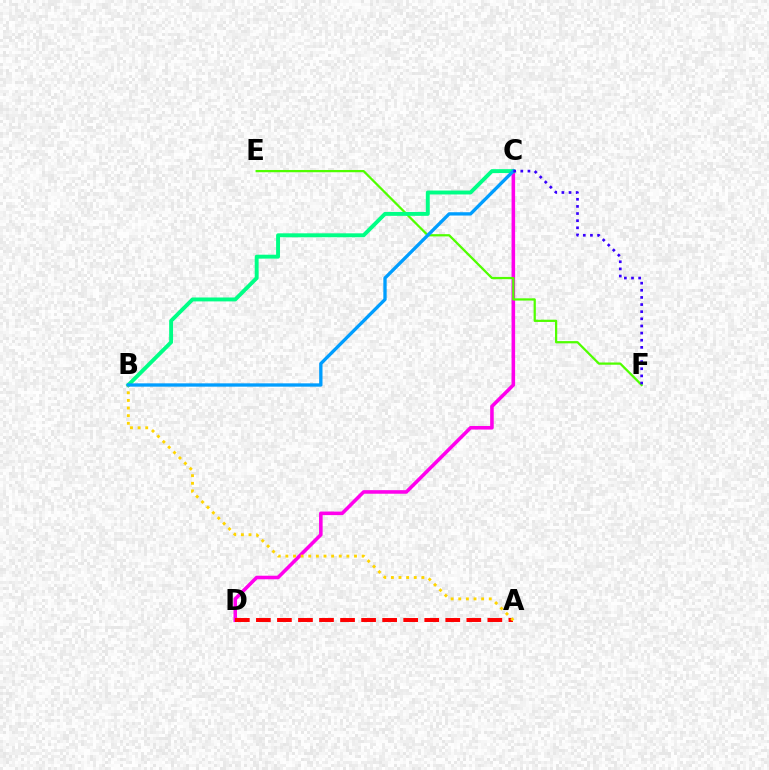{('C', 'D'): [{'color': '#ff00ed', 'line_style': 'solid', 'thickness': 2.57}], ('A', 'D'): [{'color': '#ff0000', 'line_style': 'dashed', 'thickness': 2.86}], ('E', 'F'): [{'color': '#4fff00', 'line_style': 'solid', 'thickness': 1.62}], ('B', 'C'): [{'color': '#00ff86', 'line_style': 'solid', 'thickness': 2.82}, {'color': '#009eff', 'line_style': 'solid', 'thickness': 2.39}], ('A', 'B'): [{'color': '#ffd500', 'line_style': 'dotted', 'thickness': 2.07}], ('C', 'F'): [{'color': '#3700ff', 'line_style': 'dotted', 'thickness': 1.94}]}